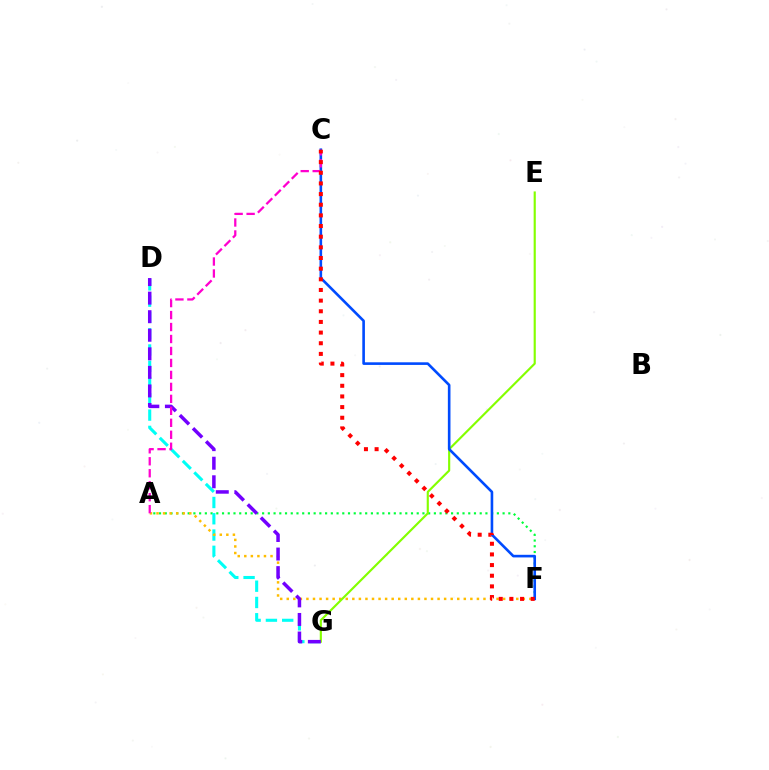{('A', 'F'): [{'color': '#00ff39', 'line_style': 'dotted', 'thickness': 1.56}, {'color': '#ffbd00', 'line_style': 'dotted', 'thickness': 1.78}], ('D', 'G'): [{'color': '#00fff6', 'line_style': 'dashed', 'thickness': 2.21}, {'color': '#7200ff', 'line_style': 'dashed', 'thickness': 2.52}], ('E', 'G'): [{'color': '#84ff00', 'line_style': 'solid', 'thickness': 1.55}], ('C', 'F'): [{'color': '#004bff', 'line_style': 'solid', 'thickness': 1.88}, {'color': '#ff0000', 'line_style': 'dotted', 'thickness': 2.89}], ('A', 'C'): [{'color': '#ff00cf', 'line_style': 'dashed', 'thickness': 1.63}]}